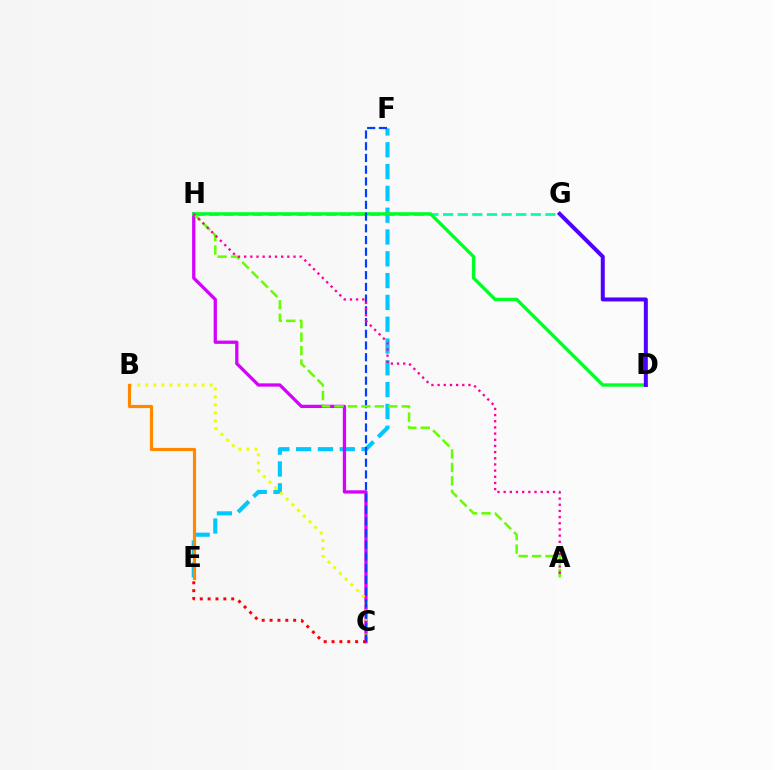{('G', 'H'): [{'color': '#00ffaf', 'line_style': 'dashed', 'thickness': 1.99}], ('E', 'F'): [{'color': '#00c7ff', 'line_style': 'dashed', 'thickness': 2.96}], ('C', 'H'): [{'color': '#d600ff', 'line_style': 'solid', 'thickness': 2.36}], ('D', 'H'): [{'color': '#00ff27', 'line_style': 'solid', 'thickness': 2.43}], ('C', 'E'): [{'color': '#ff0000', 'line_style': 'dotted', 'thickness': 2.14}], ('B', 'C'): [{'color': '#eeff00', 'line_style': 'dotted', 'thickness': 2.18}], ('C', 'F'): [{'color': '#003fff', 'line_style': 'dashed', 'thickness': 1.59}], ('A', 'H'): [{'color': '#66ff00', 'line_style': 'dashed', 'thickness': 1.83}, {'color': '#ff00a0', 'line_style': 'dotted', 'thickness': 1.68}], ('D', 'G'): [{'color': '#4f00ff', 'line_style': 'solid', 'thickness': 2.86}], ('B', 'E'): [{'color': '#ff8800', 'line_style': 'solid', 'thickness': 2.28}]}